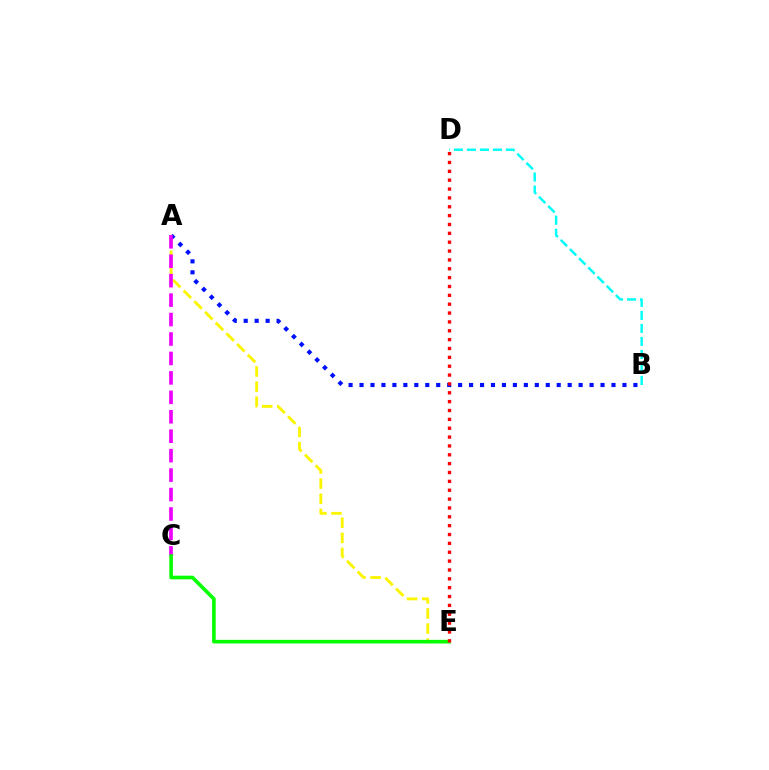{('A', 'E'): [{'color': '#fcf500', 'line_style': 'dashed', 'thickness': 2.05}], ('A', 'B'): [{'color': '#0010ff', 'line_style': 'dotted', 'thickness': 2.98}], ('A', 'C'): [{'color': '#ee00ff', 'line_style': 'dashed', 'thickness': 2.64}], ('C', 'E'): [{'color': '#08ff00', 'line_style': 'solid', 'thickness': 2.61}], ('D', 'E'): [{'color': '#ff0000', 'line_style': 'dotted', 'thickness': 2.41}], ('B', 'D'): [{'color': '#00fff6', 'line_style': 'dashed', 'thickness': 1.77}]}